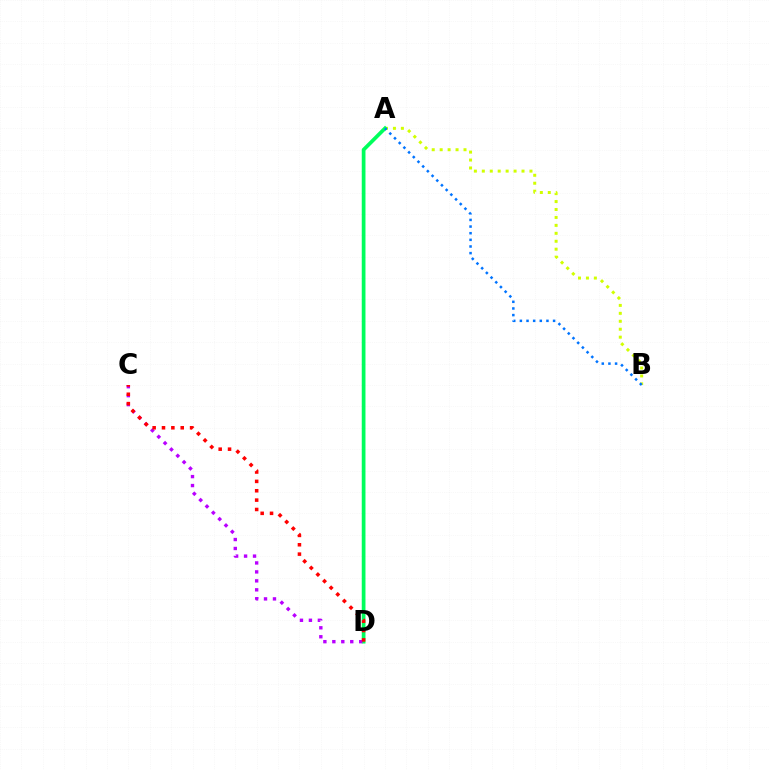{('A', 'B'): [{'color': '#d1ff00', 'line_style': 'dotted', 'thickness': 2.16}, {'color': '#0074ff', 'line_style': 'dotted', 'thickness': 1.8}], ('A', 'D'): [{'color': '#00ff5c', 'line_style': 'solid', 'thickness': 2.68}], ('C', 'D'): [{'color': '#b900ff', 'line_style': 'dotted', 'thickness': 2.43}, {'color': '#ff0000', 'line_style': 'dotted', 'thickness': 2.54}]}